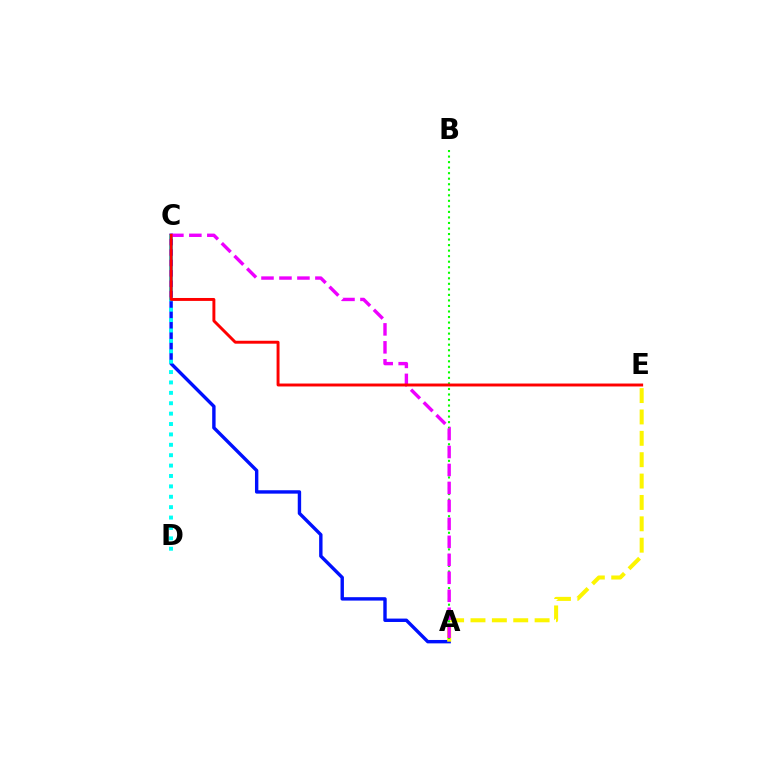{('A', 'C'): [{'color': '#0010ff', 'line_style': 'solid', 'thickness': 2.45}, {'color': '#ee00ff', 'line_style': 'dashed', 'thickness': 2.44}], ('C', 'D'): [{'color': '#00fff6', 'line_style': 'dotted', 'thickness': 2.82}], ('A', 'E'): [{'color': '#fcf500', 'line_style': 'dashed', 'thickness': 2.9}], ('A', 'B'): [{'color': '#08ff00', 'line_style': 'dotted', 'thickness': 1.5}], ('C', 'E'): [{'color': '#ff0000', 'line_style': 'solid', 'thickness': 2.11}]}